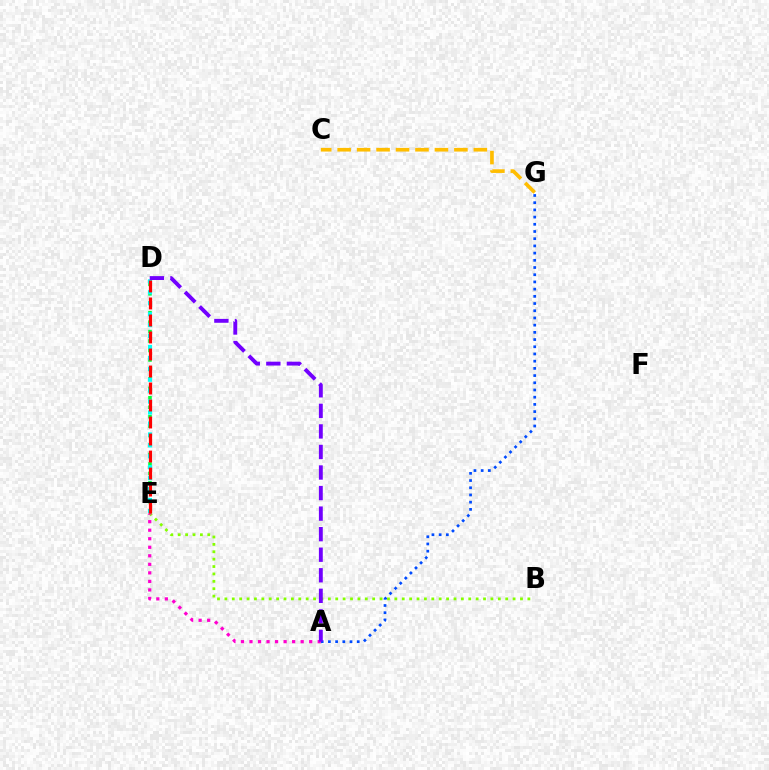{('D', 'E'): [{'color': '#00ff39', 'line_style': 'dotted', 'thickness': 2.57}, {'color': '#00fff6', 'line_style': 'dotted', 'thickness': 2.97}, {'color': '#ff0000', 'line_style': 'dashed', 'thickness': 2.31}], ('C', 'G'): [{'color': '#ffbd00', 'line_style': 'dashed', 'thickness': 2.64}], ('A', 'G'): [{'color': '#004bff', 'line_style': 'dotted', 'thickness': 1.96}], ('B', 'E'): [{'color': '#84ff00', 'line_style': 'dotted', 'thickness': 2.01}], ('A', 'E'): [{'color': '#ff00cf', 'line_style': 'dotted', 'thickness': 2.32}], ('A', 'D'): [{'color': '#7200ff', 'line_style': 'dashed', 'thickness': 2.79}]}